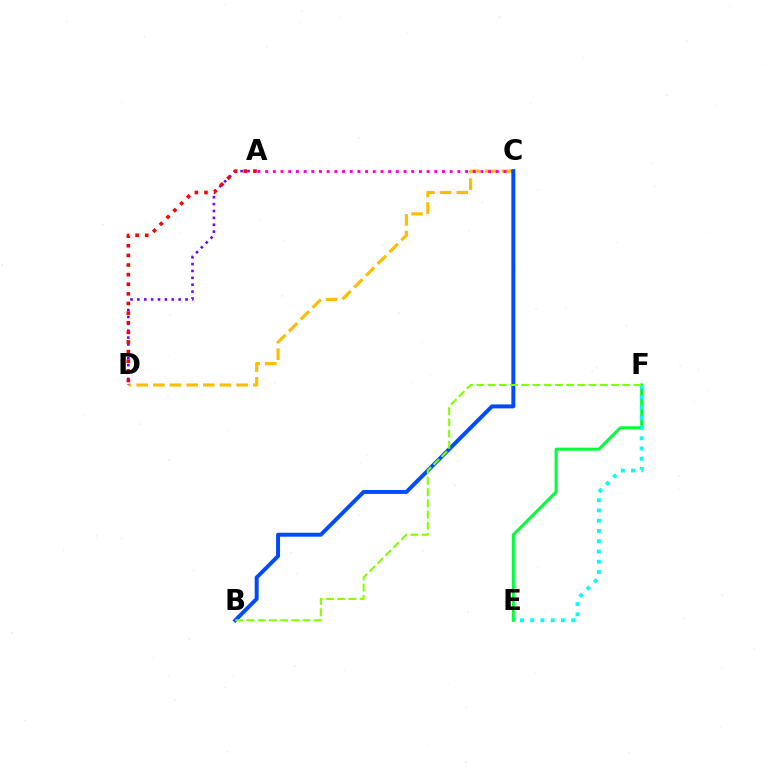{('C', 'D'): [{'color': '#ffbd00', 'line_style': 'dashed', 'thickness': 2.26}], ('A', 'D'): [{'color': '#7200ff', 'line_style': 'dotted', 'thickness': 1.87}, {'color': '#ff0000', 'line_style': 'dotted', 'thickness': 2.61}], ('A', 'C'): [{'color': '#ff00cf', 'line_style': 'dotted', 'thickness': 2.09}], ('E', 'F'): [{'color': '#00ff39', 'line_style': 'solid', 'thickness': 2.18}, {'color': '#00fff6', 'line_style': 'dotted', 'thickness': 2.79}], ('B', 'C'): [{'color': '#004bff', 'line_style': 'solid', 'thickness': 2.84}], ('B', 'F'): [{'color': '#84ff00', 'line_style': 'dashed', 'thickness': 1.52}]}